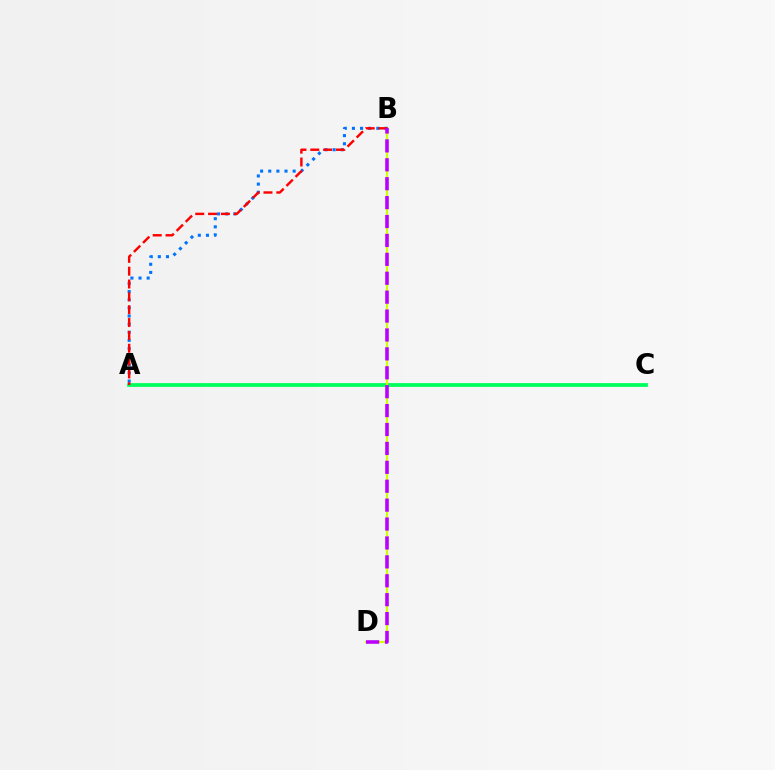{('A', 'C'): [{'color': '#00ff5c', 'line_style': 'solid', 'thickness': 2.72}], ('B', 'D'): [{'color': '#d1ff00', 'line_style': 'solid', 'thickness': 1.58}, {'color': '#b900ff', 'line_style': 'dashed', 'thickness': 2.57}], ('A', 'B'): [{'color': '#0074ff', 'line_style': 'dotted', 'thickness': 2.21}, {'color': '#ff0000', 'line_style': 'dashed', 'thickness': 1.74}]}